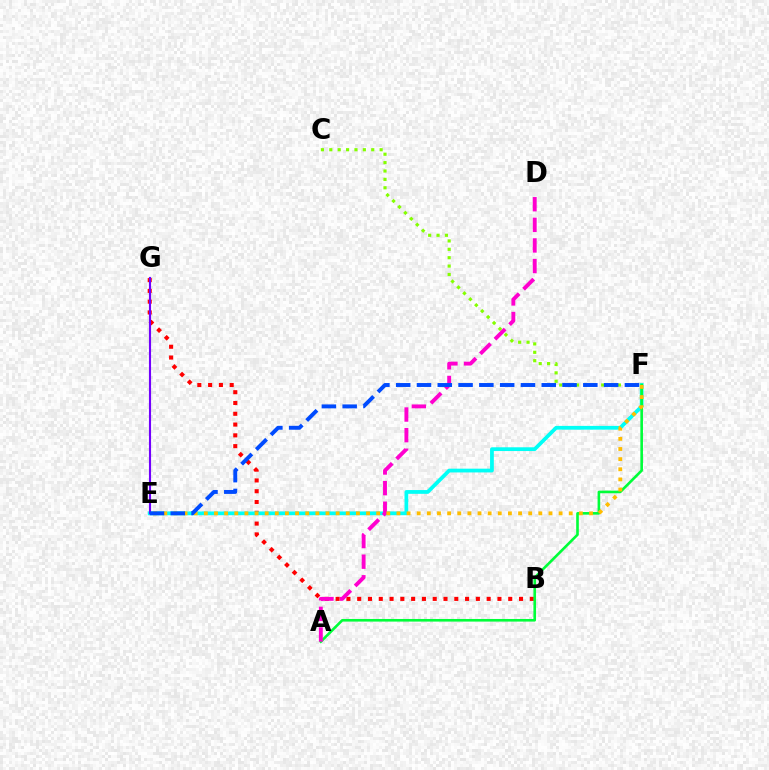{('B', 'G'): [{'color': '#ff0000', 'line_style': 'dotted', 'thickness': 2.93}], ('C', 'F'): [{'color': '#84ff00', 'line_style': 'dotted', 'thickness': 2.28}], ('E', 'F'): [{'color': '#00fff6', 'line_style': 'solid', 'thickness': 2.71}, {'color': '#ffbd00', 'line_style': 'dotted', 'thickness': 2.75}, {'color': '#004bff', 'line_style': 'dashed', 'thickness': 2.82}], ('A', 'F'): [{'color': '#00ff39', 'line_style': 'solid', 'thickness': 1.88}], ('A', 'D'): [{'color': '#ff00cf', 'line_style': 'dashed', 'thickness': 2.8}], ('E', 'G'): [{'color': '#7200ff', 'line_style': 'solid', 'thickness': 1.53}]}